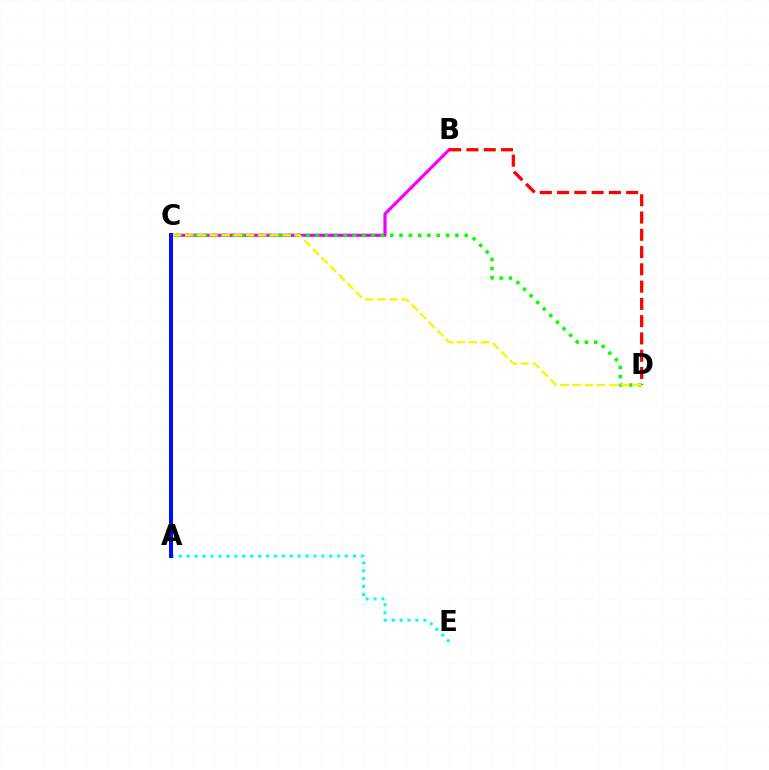{('B', 'C'): [{'color': '#ee00ff', 'line_style': 'solid', 'thickness': 2.27}], ('C', 'D'): [{'color': '#08ff00', 'line_style': 'dotted', 'thickness': 2.53}, {'color': '#fcf500', 'line_style': 'dashed', 'thickness': 1.65}], ('A', 'E'): [{'color': '#00fff6', 'line_style': 'dotted', 'thickness': 2.15}], ('B', 'D'): [{'color': '#ff0000', 'line_style': 'dashed', 'thickness': 2.35}], ('A', 'C'): [{'color': '#0010ff', 'line_style': 'solid', 'thickness': 2.88}]}